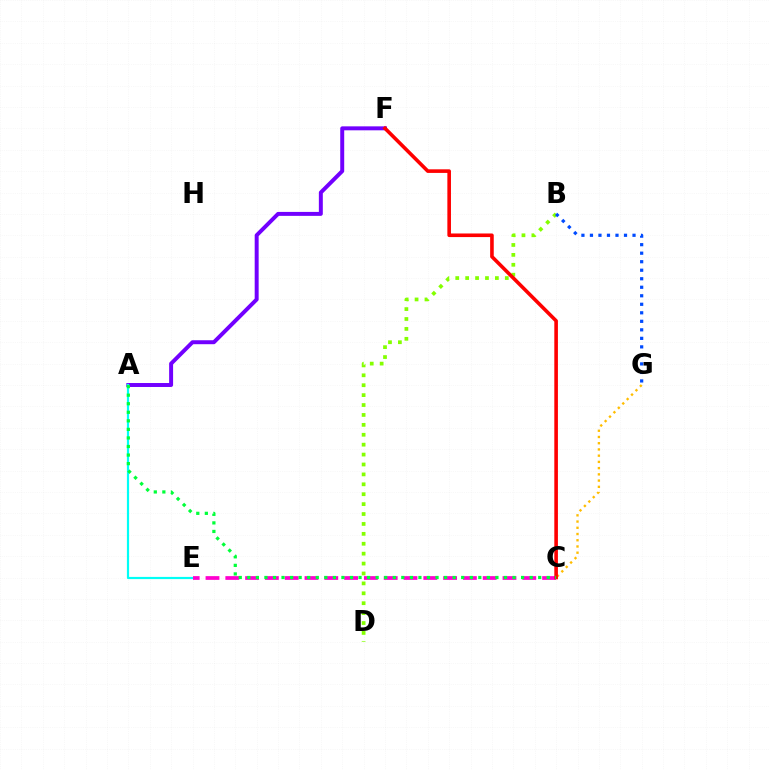{('B', 'D'): [{'color': '#84ff00', 'line_style': 'dotted', 'thickness': 2.69}], ('A', 'F'): [{'color': '#7200ff', 'line_style': 'solid', 'thickness': 2.85}], ('C', 'G'): [{'color': '#ffbd00', 'line_style': 'dotted', 'thickness': 1.69}], ('A', 'E'): [{'color': '#00fff6', 'line_style': 'solid', 'thickness': 1.58}], ('B', 'G'): [{'color': '#004bff', 'line_style': 'dotted', 'thickness': 2.31}], ('C', 'E'): [{'color': '#ff00cf', 'line_style': 'dashed', 'thickness': 2.69}], ('C', 'F'): [{'color': '#ff0000', 'line_style': 'solid', 'thickness': 2.6}], ('A', 'C'): [{'color': '#00ff39', 'line_style': 'dotted', 'thickness': 2.32}]}